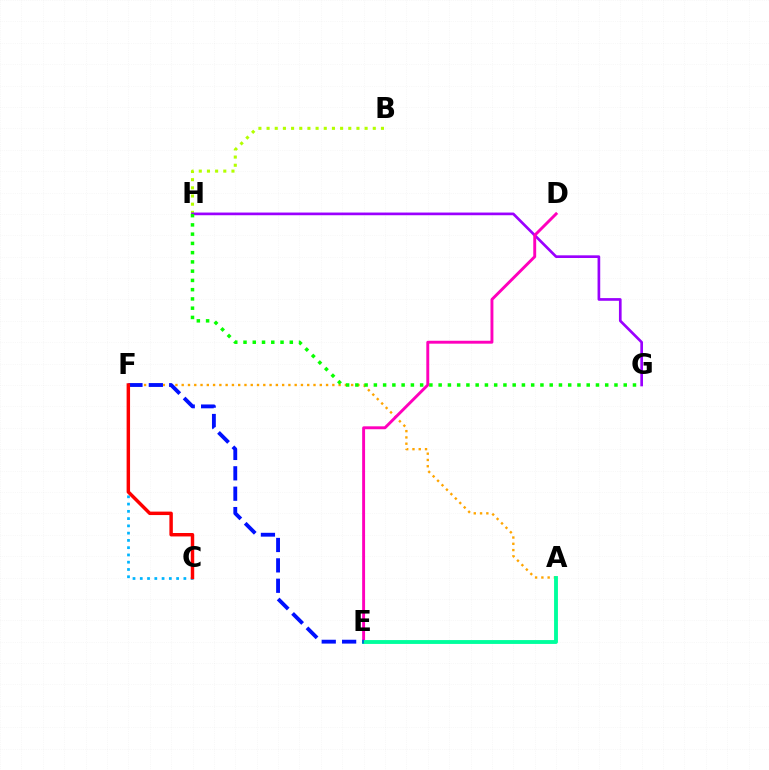{('B', 'H'): [{'color': '#b3ff00', 'line_style': 'dotted', 'thickness': 2.22}], ('A', 'F'): [{'color': '#ffa500', 'line_style': 'dotted', 'thickness': 1.71}], ('G', 'H'): [{'color': '#9b00ff', 'line_style': 'solid', 'thickness': 1.93}, {'color': '#08ff00', 'line_style': 'dotted', 'thickness': 2.51}], ('C', 'F'): [{'color': '#00b5ff', 'line_style': 'dotted', 'thickness': 1.97}, {'color': '#ff0000', 'line_style': 'solid', 'thickness': 2.48}], ('D', 'E'): [{'color': '#ff00bd', 'line_style': 'solid', 'thickness': 2.1}], ('A', 'E'): [{'color': '#00ff9d', 'line_style': 'solid', 'thickness': 2.78}], ('E', 'F'): [{'color': '#0010ff', 'line_style': 'dashed', 'thickness': 2.77}]}